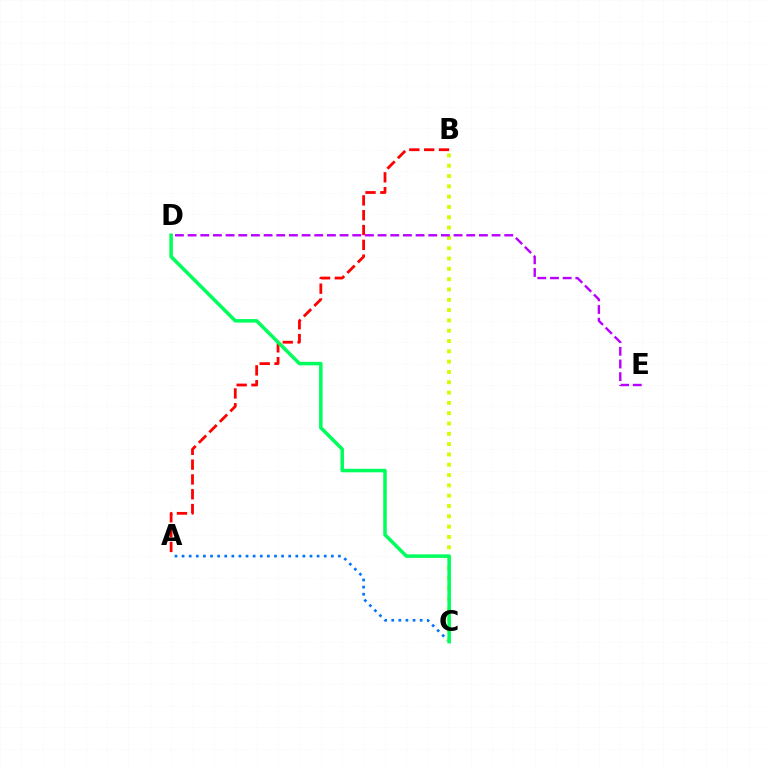{('A', 'B'): [{'color': '#ff0000', 'line_style': 'dashed', 'thickness': 2.01}], ('A', 'C'): [{'color': '#0074ff', 'line_style': 'dotted', 'thickness': 1.93}], ('B', 'C'): [{'color': '#d1ff00', 'line_style': 'dotted', 'thickness': 2.8}], ('C', 'D'): [{'color': '#00ff5c', 'line_style': 'solid', 'thickness': 2.54}], ('D', 'E'): [{'color': '#b900ff', 'line_style': 'dashed', 'thickness': 1.72}]}